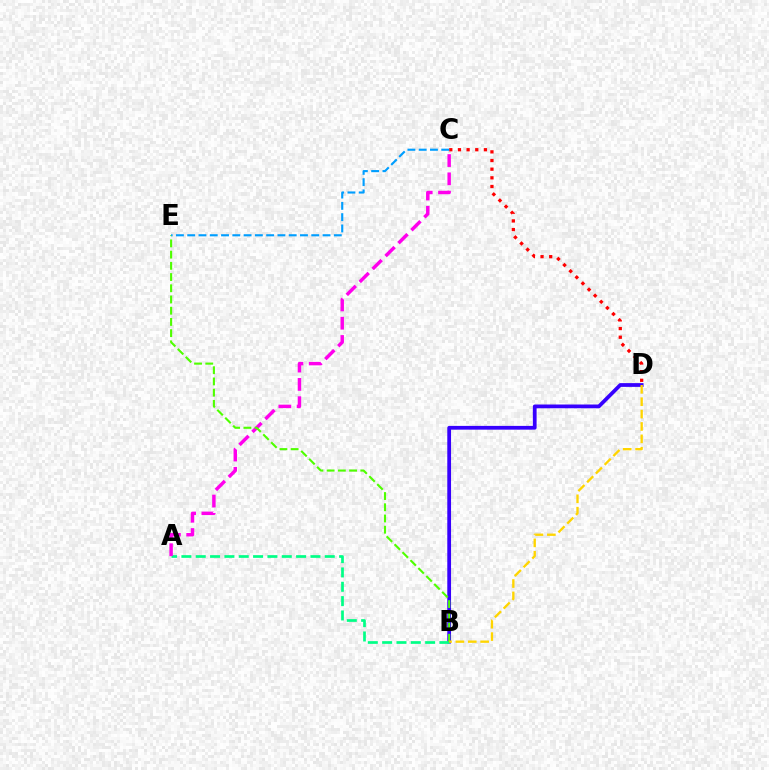{('B', 'D'): [{'color': '#3700ff', 'line_style': 'solid', 'thickness': 2.7}, {'color': '#ffd500', 'line_style': 'dashed', 'thickness': 1.68}], ('A', 'B'): [{'color': '#00ff86', 'line_style': 'dashed', 'thickness': 1.95}], ('A', 'C'): [{'color': '#ff00ed', 'line_style': 'dashed', 'thickness': 2.48}], ('C', 'D'): [{'color': '#ff0000', 'line_style': 'dotted', 'thickness': 2.35}], ('B', 'E'): [{'color': '#4fff00', 'line_style': 'dashed', 'thickness': 1.52}], ('C', 'E'): [{'color': '#009eff', 'line_style': 'dashed', 'thickness': 1.53}]}